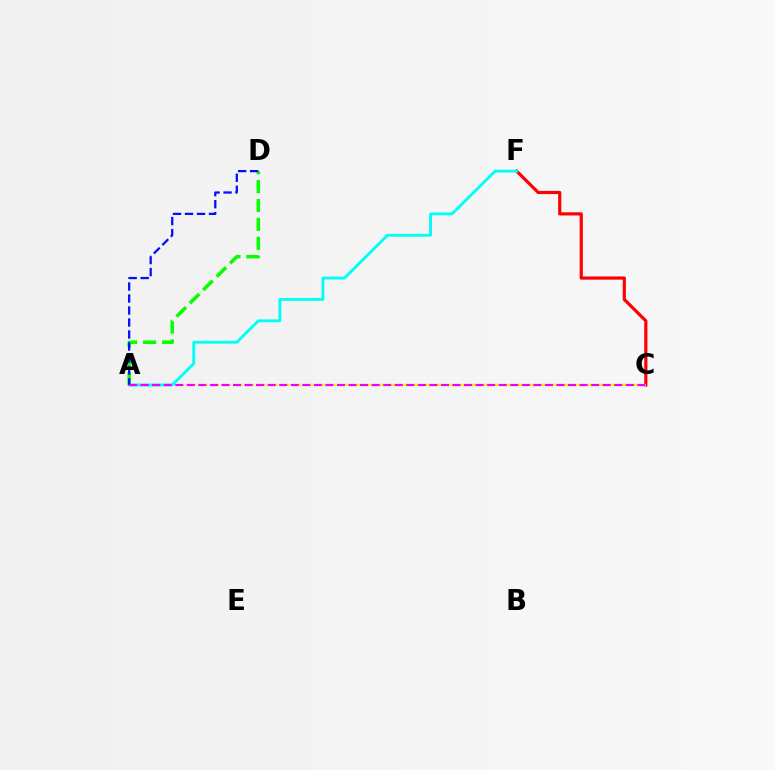{('C', 'F'): [{'color': '#ff0000', 'line_style': 'solid', 'thickness': 2.3}], ('A', 'D'): [{'color': '#08ff00', 'line_style': 'dashed', 'thickness': 2.57}, {'color': '#0010ff', 'line_style': 'dashed', 'thickness': 1.63}], ('A', 'C'): [{'color': '#fcf500', 'line_style': 'dashed', 'thickness': 1.59}, {'color': '#ee00ff', 'line_style': 'dashed', 'thickness': 1.57}], ('A', 'F'): [{'color': '#00fff6', 'line_style': 'solid', 'thickness': 2.07}]}